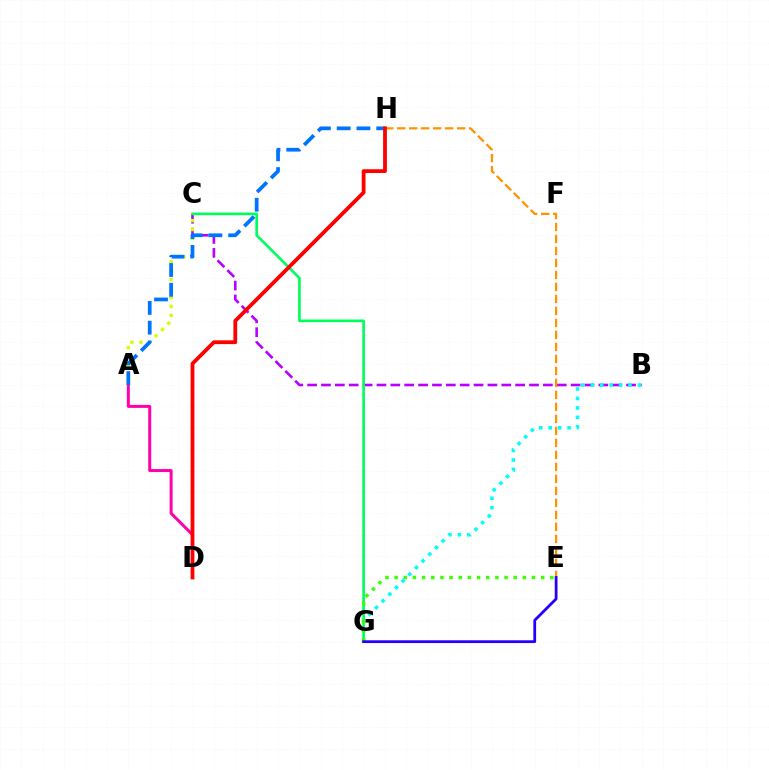{('B', 'C'): [{'color': '#b900ff', 'line_style': 'dashed', 'thickness': 1.88}], ('B', 'G'): [{'color': '#00fff6', 'line_style': 'dotted', 'thickness': 2.56}], ('A', 'D'): [{'color': '#ff00ac', 'line_style': 'solid', 'thickness': 2.16}], ('A', 'C'): [{'color': '#d1ff00', 'line_style': 'dotted', 'thickness': 2.43}], ('C', 'G'): [{'color': '#00ff5c', 'line_style': 'solid', 'thickness': 1.92}], ('E', 'H'): [{'color': '#ff9400', 'line_style': 'dashed', 'thickness': 1.63}], ('E', 'G'): [{'color': '#3dff00', 'line_style': 'dotted', 'thickness': 2.49}, {'color': '#2500ff', 'line_style': 'solid', 'thickness': 1.99}], ('A', 'H'): [{'color': '#0074ff', 'line_style': 'dashed', 'thickness': 2.68}], ('D', 'H'): [{'color': '#ff0000', 'line_style': 'solid', 'thickness': 2.73}]}